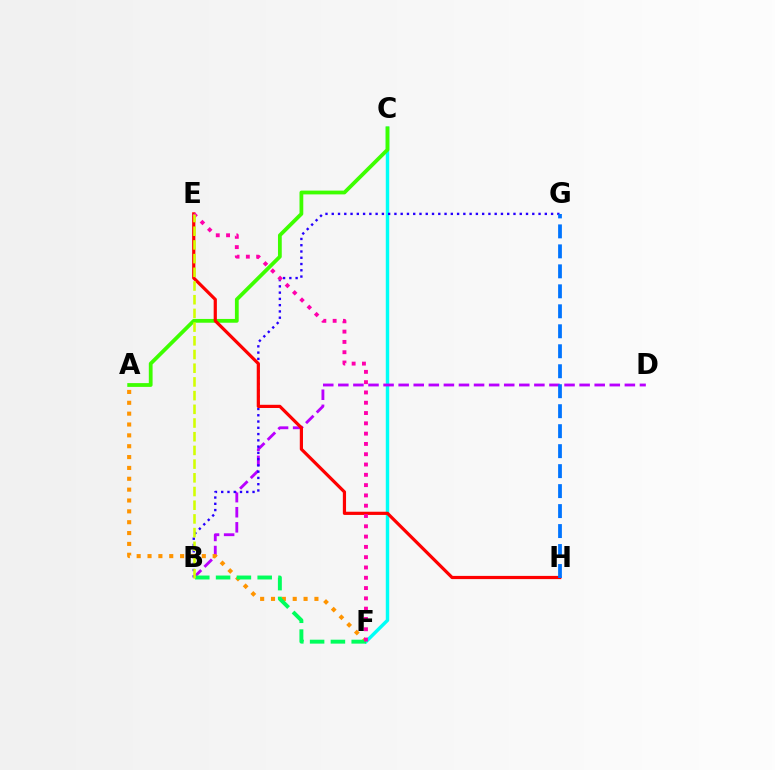{('C', 'F'): [{'color': '#00fff6', 'line_style': 'solid', 'thickness': 2.47}], ('B', 'D'): [{'color': '#b900ff', 'line_style': 'dashed', 'thickness': 2.05}], ('B', 'G'): [{'color': '#2500ff', 'line_style': 'dotted', 'thickness': 1.7}], ('A', 'F'): [{'color': '#ff9400', 'line_style': 'dotted', 'thickness': 2.95}], ('A', 'C'): [{'color': '#3dff00', 'line_style': 'solid', 'thickness': 2.72}], ('E', 'H'): [{'color': '#ff0000', 'line_style': 'solid', 'thickness': 2.31}], ('B', 'F'): [{'color': '#00ff5c', 'line_style': 'dashed', 'thickness': 2.83}], ('G', 'H'): [{'color': '#0074ff', 'line_style': 'dashed', 'thickness': 2.71}], ('E', 'F'): [{'color': '#ff00ac', 'line_style': 'dotted', 'thickness': 2.8}], ('B', 'E'): [{'color': '#d1ff00', 'line_style': 'dashed', 'thickness': 1.86}]}